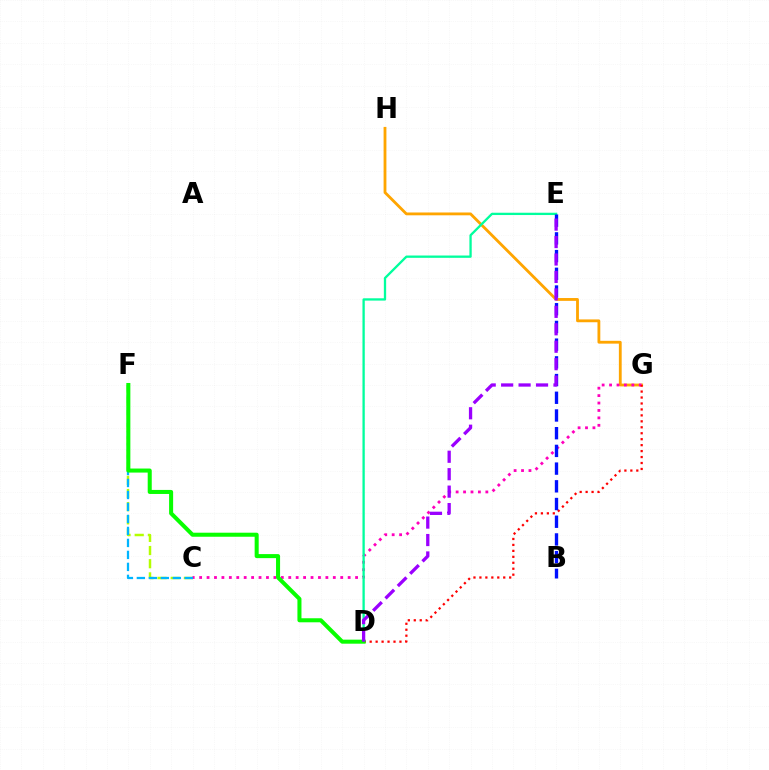{('C', 'F'): [{'color': '#b3ff00', 'line_style': 'dashed', 'thickness': 1.79}, {'color': '#00b5ff', 'line_style': 'dashed', 'thickness': 1.63}], ('G', 'H'): [{'color': '#ffa500', 'line_style': 'solid', 'thickness': 2.03}], ('C', 'G'): [{'color': '#ff00bd', 'line_style': 'dotted', 'thickness': 2.02}], ('D', 'E'): [{'color': '#00ff9d', 'line_style': 'solid', 'thickness': 1.66}, {'color': '#9b00ff', 'line_style': 'dashed', 'thickness': 2.37}], ('D', 'G'): [{'color': '#ff0000', 'line_style': 'dotted', 'thickness': 1.62}], ('B', 'E'): [{'color': '#0010ff', 'line_style': 'dashed', 'thickness': 2.41}], ('D', 'F'): [{'color': '#08ff00', 'line_style': 'solid', 'thickness': 2.91}]}